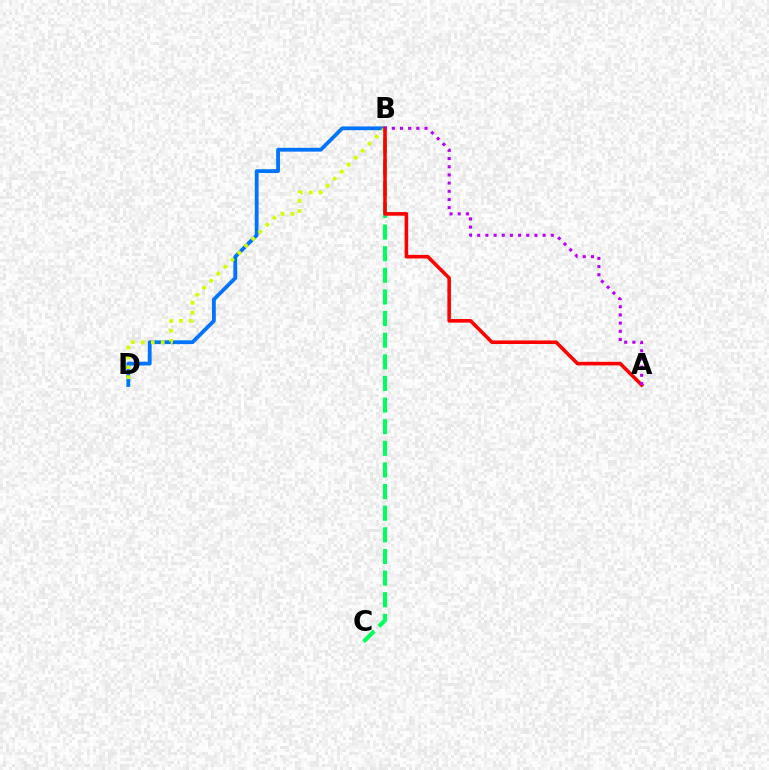{('B', 'D'): [{'color': '#0074ff', 'line_style': 'solid', 'thickness': 2.73}, {'color': '#d1ff00', 'line_style': 'dotted', 'thickness': 2.69}], ('B', 'C'): [{'color': '#00ff5c', 'line_style': 'dashed', 'thickness': 2.94}], ('A', 'B'): [{'color': '#ff0000', 'line_style': 'solid', 'thickness': 2.57}, {'color': '#b900ff', 'line_style': 'dotted', 'thickness': 2.22}]}